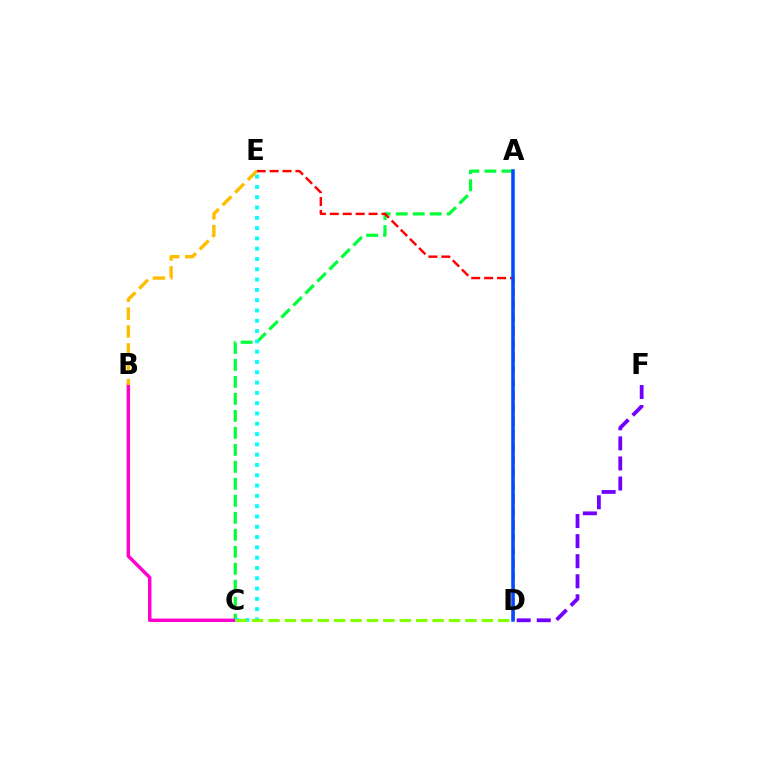{('A', 'C'): [{'color': '#00ff39', 'line_style': 'dashed', 'thickness': 2.31}], ('D', 'F'): [{'color': '#7200ff', 'line_style': 'dashed', 'thickness': 2.73}], ('B', 'C'): [{'color': '#ff00cf', 'line_style': 'solid', 'thickness': 2.48}], ('D', 'E'): [{'color': '#ff0000', 'line_style': 'dashed', 'thickness': 1.76}], ('C', 'E'): [{'color': '#00fff6', 'line_style': 'dotted', 'thickness': 2.8}], ('B', 'E'): [{'color': '#ffbd00', 'line_style': 'dashed', 'thickness': 2.43}], ('A', 'D'): [{'color': '#004bff', 'line_style': 'solid', 'thickness': 2.54}], ('C', 'D'): [{'color': '#84ff00', 'line_style': 'dashed', 'thickness': 2.23}]}